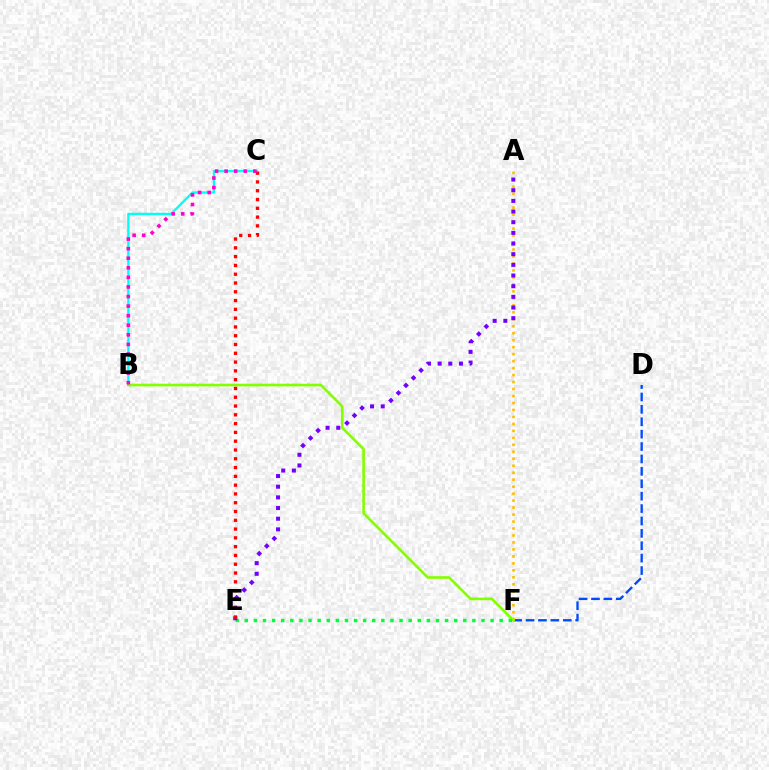{('D', 'F'): [{'color': '#004bff', 'line_style': 'dashed', 'thickness': 1.68}], ('B', 'C'): [{'color': '#00fff6', 'line_style': 'solid', 'thickness': 1.66}, {'color': '#ff00cf', 'line_style': 'dotted', 'thickness': 2.6}], ('A', 'F'): [{'color': '#ffbd00', 'line_style': 'dotted', 'thickness': 1.89}], ('B', 'F'): [{'color': '#84ff00', 'line_style': 'solid', 'thickness': 1.91}], ('E', 'F'): [{'color': '#00ff39', 'line_style': 'dotted', 'thickness': 2.47}], ('A', 'E'): [{'color': '#7200ff', 'line_style': 'dotted', 'thickness': 2.9}], ('C', 'E'): [{'color': '#ff0000', 'line_style': 'dotted', 'thickness': 2.39}]}